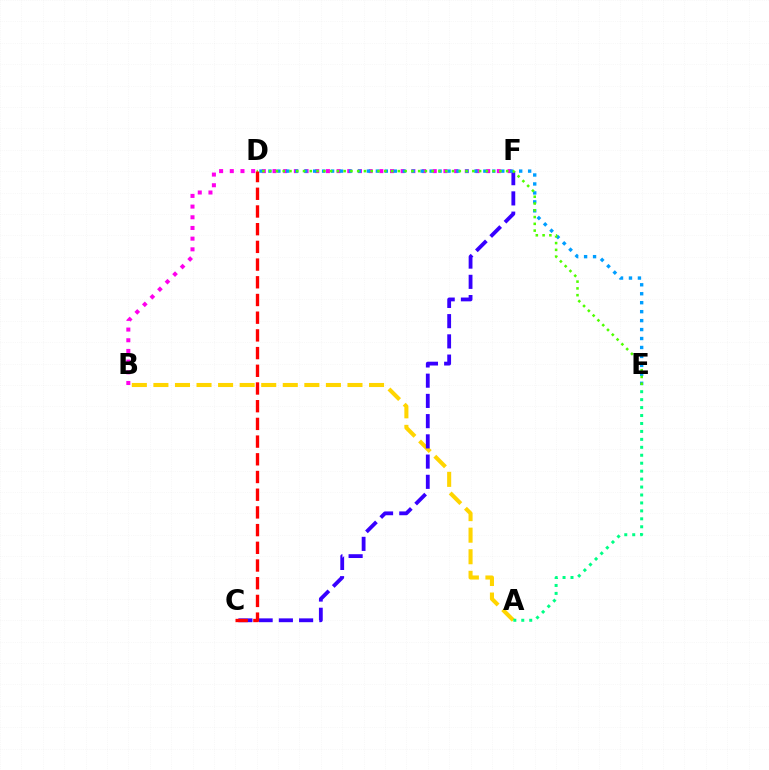{('A', 'B'): [{'color': '#ffd500', 'line_style': 'dashed', 'thickness': 2.93}], ('C', 'F'): [{'color': '#3700ff', 'line_style': 'dashed', 'thickness': 2.75}], ('B', 'F'): [{'color': '#ff00ed', 'line_style': 'dotted', 'thickness': 2.9}], ('D', 'E'): [{'color': '#009eff', 'line_style': 'dotted', 'thickness': 2.43}, {'color': '#4fff00', 'line_style': 'dotted', 'thickness': 1.84}], ('A', 'E'): [{'color': '#00ff86', 'line_style': 'dotted', 'thickness': 2.16}], ('C', 'D'): [{'color': '#ff0000', 'line_style': 'dashed', 'thickness': 2.4}]}